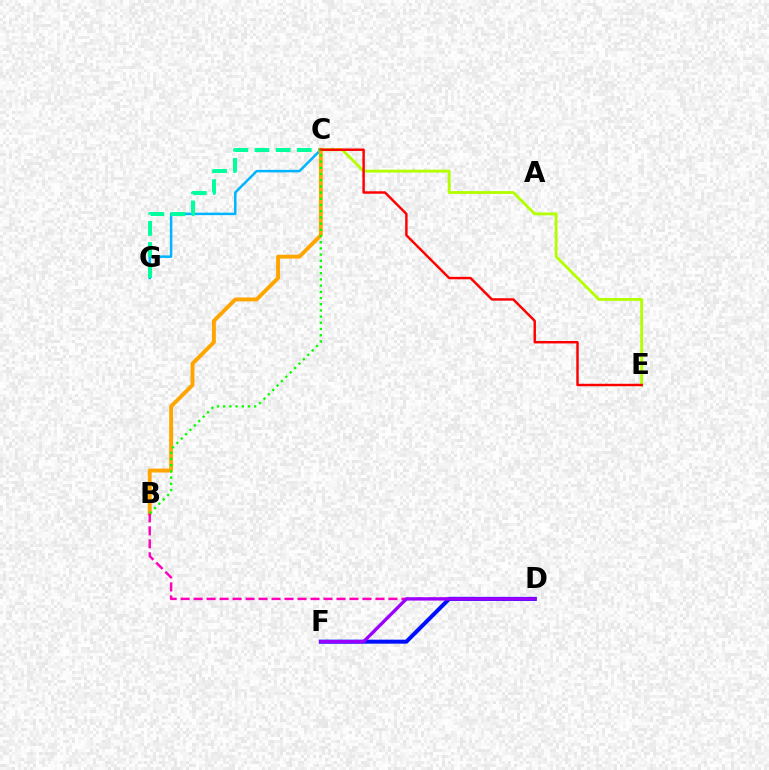{('C', 'E'): [{'color': '#b3ff00', 'line_style': 'solid', 'thickness': 2.05}, {'color': '#ff0000', 'line_style': 'solid', 'thickness': 1.76}], ('D', 'F'): [{'color': '#0010ff', 'line_style': 'solid', 'thickness': 2.9}, {'color': '#9b00ff', 'line_style': 'solid', 'thickness': 2.39}], ('C', 'G'): [{'color': '#00b5ff', 'line_style': 'solid', 'thickness': 1.8}, {'color': '#00ff9d', 'line_style': 'dashed', 'thickness': 2.87}], ('B', 'C'): [{'color': '#ffa500', 'line_style': 'solid', 'thickness': 2.81}, {'color': '#08ff00', 'line_style': 'dotted', 'thickness': 1.68}], ('B', 'D'): [{'color': '#ff00bd', 'line_style': 'dashed', 'thickness': 1.76}]}